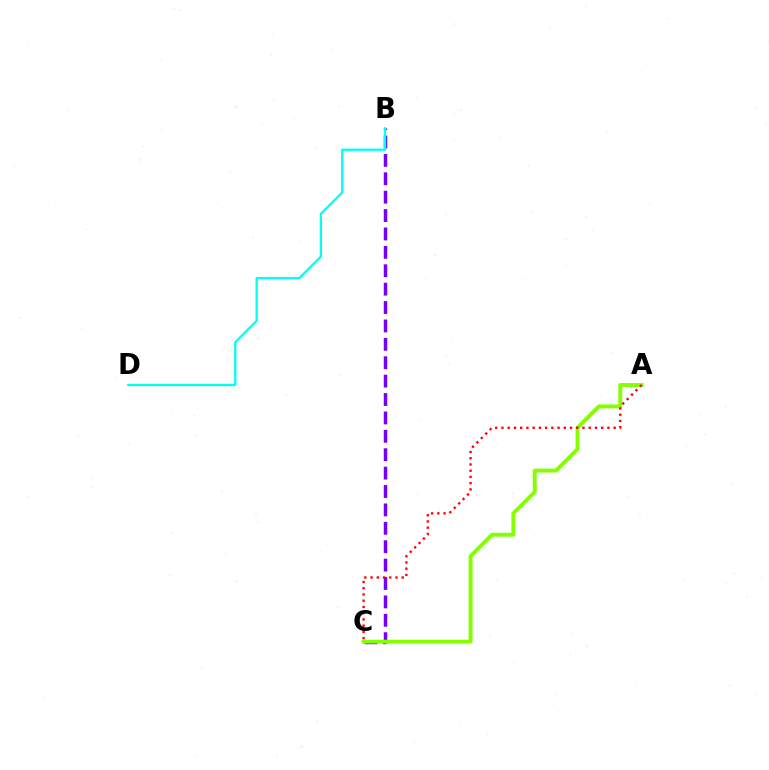{('B', 'C'): [{'color': '#7200ff', 'line_style': 'dashed', 'thickness': 2.5}], ('B', 'D'): [{'color': '#00fff6', 'line_style': 'solid', 'thickness': 1.65}], ('A', 'C'): [{'color': '#84ff00', 'line_style': 'solid', 'thickness': 2.8}, {'color': '#ff0000', 'line_style': 'dotted', 'thickness': 1.69}]}